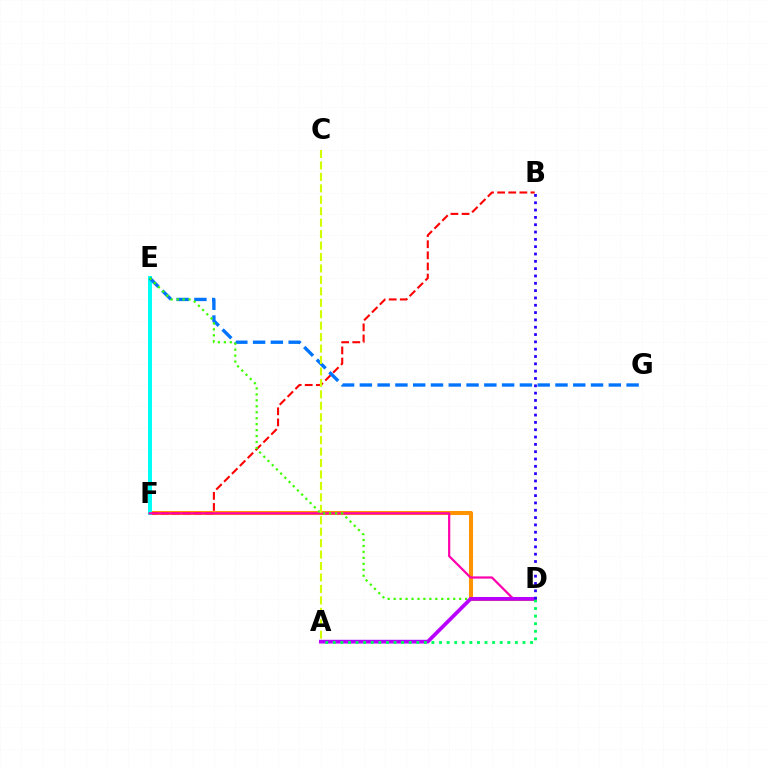{('D', 'F'): [{'color': '#ff9400', 'line_style': 'solid', 'thickness': 2.92}, {'color': '#ff00ac', 'line_style': 'solid', 'thickness': 1.6}], ('B', 'F'): [{'color': '#ff0000', 'line_style': 'dashed', 'thickness': 1.51}], ('E', 'F'): [{'color': '#00fff6', 'line_style': 'solid', 'thickness': 2.87}], ('E', 'G'): [{'color': '#0074ff', 'line_style': 'dashed', 'thickness': 2.42}], ('D', 'E'): [{'color': '#3dff00', 'line_style': 'dotted', 'thickness': 1.62}], ('A', 'C'): [{'color': '#d1ff00', 'line_style': 'dashed', 'thickness': 1.55}], ('A', 'D'): [{'color': '#b900ff', 'line_style': 'solid', 'thickness': 2.7}, {'color': '#00ff5c', 'line_style': 'dotted', 'thickness': 2.06}], ('B', 'D'): [{'color': '#2500ff', 'line_style': 'dotted', 'thickness': 1.99}]}